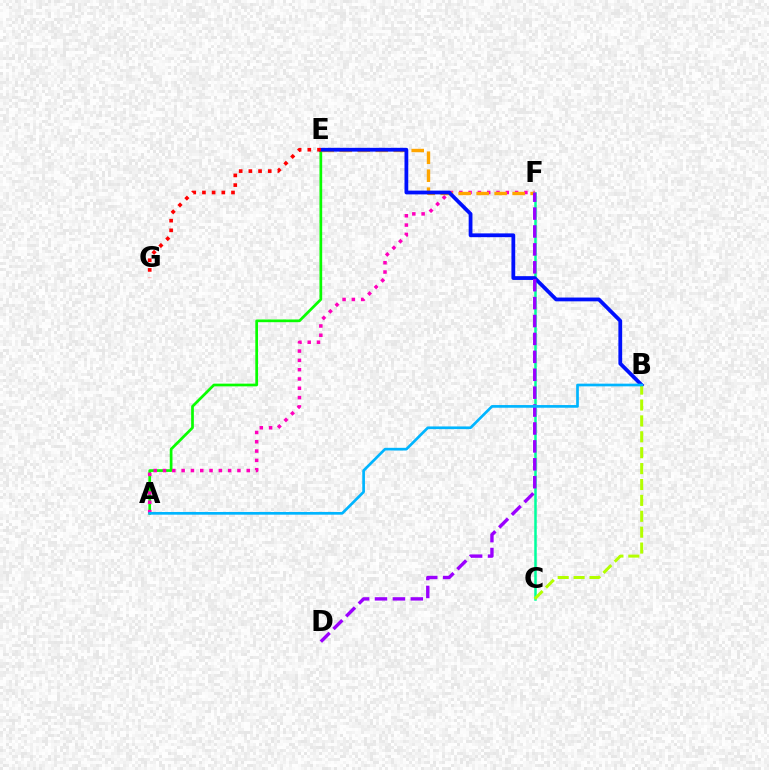{('A', 'E'): [{'color': '#08ff00', 'line_style': 'solid', 'thickness': 1.95}], ('A', 'F'): [{'color': '#ff00bd', 'line_style': 'dotted', 'thickness': 2.53}], ('E', 'F'): [{'color': '#ffa500', 'line_style': 'dashed', 'thickness': 2.44}], ('C', 'F'): [{'color': '#00ff9d', 'line_style': 'solid', 'thickness': 1.81}], ('B', 'E'): [{'color': '#0010ff', 'line_style': 'solid', 'thickness': 2.73}], ('E', 'G'): [{'color': '#ff0000', 'line_style': 'dotted', 'thickness': 2.63}], ('D', 'F'): [{'color': '#9b00ff', 'line_style': 'dashed', 'thickness': 2.43}], ('B', 'C'): [{'color': '#b3ff00', 'line_style': 'dashed', 'thickness': 2.16}], ('A', 'B'): [{'color': '#00b5ff', 'line_style': 'solid', 'thickness': 1.93}]}